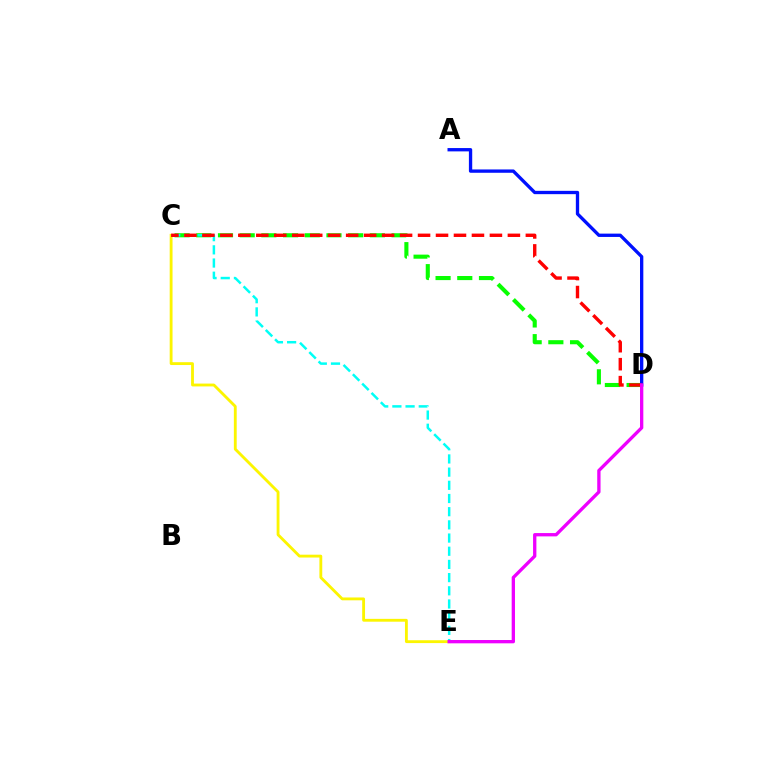{('C', 'D'): [{'color': '#08ff00', 'line_style': 'dashed', 'thickness': 2.95}, {'color': '#ff0000', 'line_style': 'dashed', 'thickness': 2.44}], ('C', 'E'): [{'color': '#fcf500', 'line_style': 'solid', 'thickness': 2.04}, {'color': '#00fff6', 'line_style': 'dashed', 'thickness': 1.79}], ('A', 'D'): [{'color': '#0010ff', 'line_style': 'solid', 'thickness': 2.39}], ('D', 'E'): [{'color': '#ee00ff', 'line_style': 'solid', 'thickness': 2.38}]}